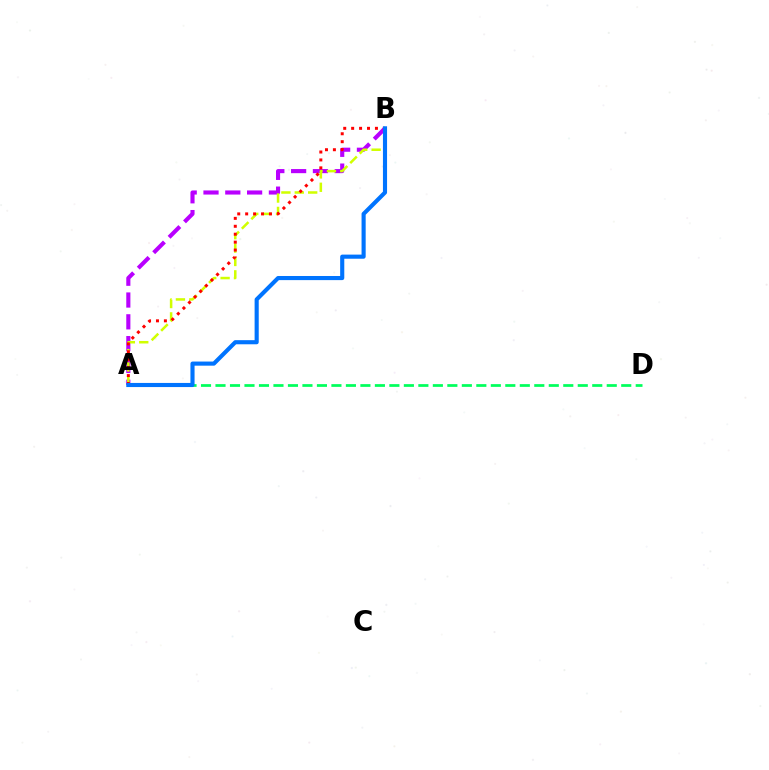{('A', 'B'): [{'color': '#b900ff', 'line_style': 'dashed', 'thickness': 2.96}, {'color': '#d1ff00', 'line_style': 'dashed', 'thickness': 1.82}, {'color': '#ff0000', 'line_style': 'dotted', 'thickness': 2.15}, {'color': '#0074ff', 'line_style': 'solid', 'thickness': 2.97}], ('A', 'D'): [{'color': '#00ff5c', 'line_style': 'dashed', 'thickness': 1.97}]}